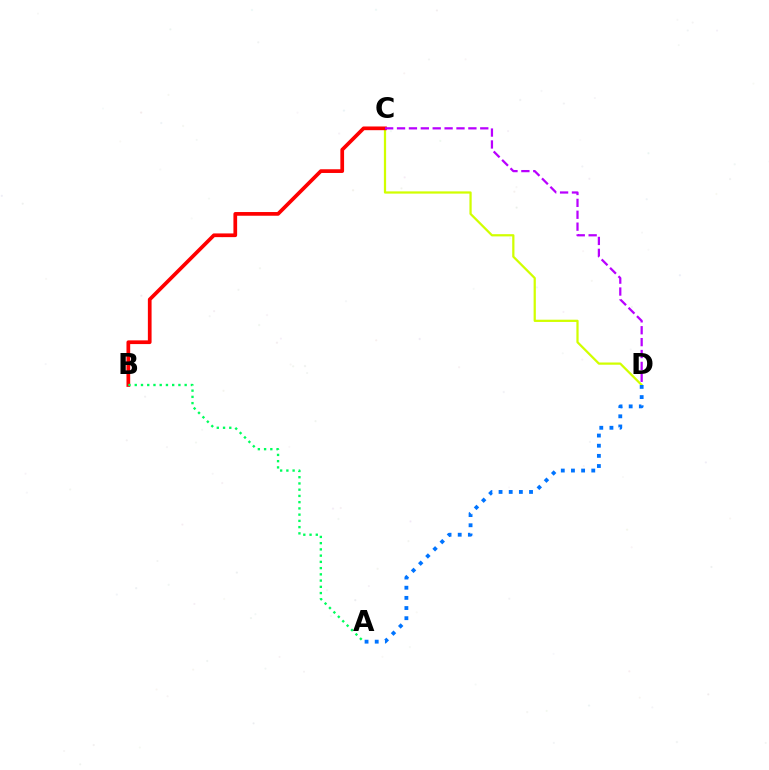{('C', 'D'): [{'color': '#d1ff00', 'line_style': 'solid', 'thickness': 1.61}, {'color': '#b900ff', 'line_style': 'dashed', 'thickness': 1.62}], ('B', 'C'): [{'color': '#ff0000', 'line_style': 'solid', 'thickness': 2.67}], ('A', 'B'): [{'color': '#00ff5c', 'line_style': 'dotted', 'thickness': 1.7}], ('A', 'D'): [{'color': '#0074ff', 'line_style': 'dotted', 'thickness': 2.76}]}